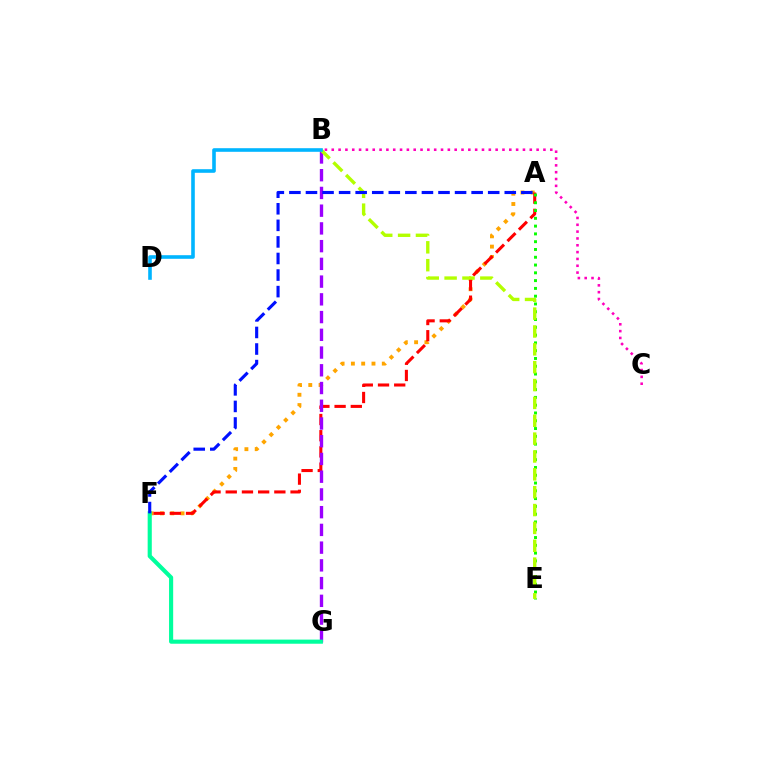{('A', 'F'): [{'color': '#ffa500', 'line_style': 'dotted', 'thickness': 2.8}, {'color': '#ff0000', 'line_style': 'dashed', 'thickness': 2.2}, {'color': '#0010ff', 'line_style': 'dashed', 'thickness': 2.25}], ('A', 'E'): [{'color': '#08ff00', 'line_style': 'dotted', 'thickness': 2.12}], ('B', 'G'): [{'color': '#9b00ff', 'line_style': 'dashed', 'thickness': 2.41}], ('F', 'G'): [{'color': '#00ff9d', 'line_style': 'solid', 'thickness': 2.97}], ('B', 'E'): [{'color': '#b3ff00', 'line_style': 'dashed', 'thickness': 2.43}], ('B', 'D'): [{'color': '#00b5ff', 'line_style': 'solid', 'thickness': 2.59}], ('B', 'C'): [{'color': '#ff00bd', 'line_style': 'dotted', 'thickness': 1.86}]}